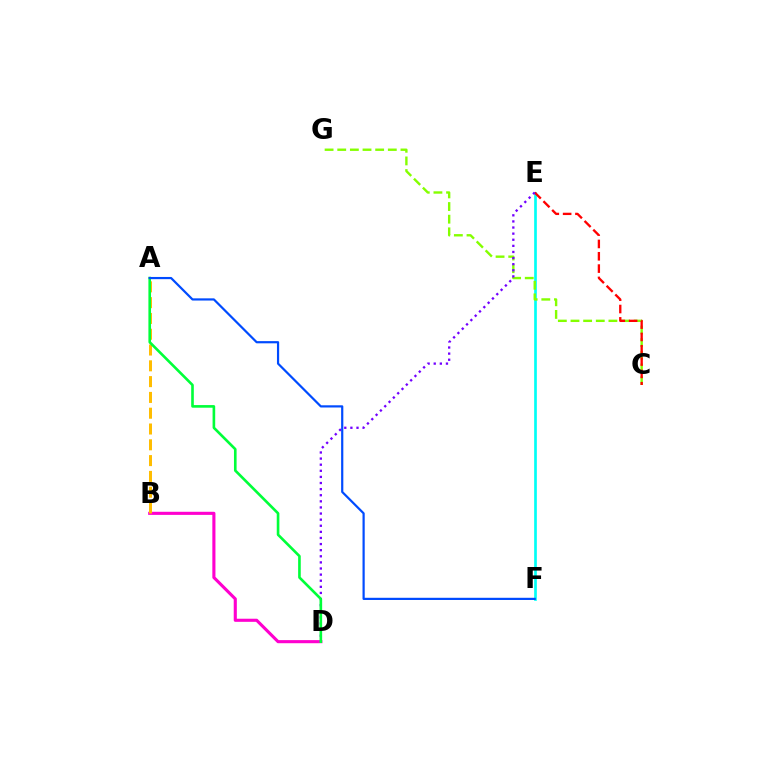{('B', 'D'): [{'color': '#ff00cf', 'line_style': 'solid', 'thickness': 2.24}], ('E', 'F'): [{'color': '#00fff6', 'line_style': 'solid', 'thickness': 1.93}], ('C', 'G'): [{'color': '#84ff00', 'line_style': 'dashed', 'thickness': 1.72}], ('A', 'B'): [{'color': '#ffbd00', 'line_style': 'dashed', 'thickness': 2.15}], ('C', 'E'): [{'color': '#ff0000', 'line_style': 'dashed', 'thickness': 1.67}], ('D', 'E'): [{'color': '#7200ff', 'line_style': 'dotted', 'thickness': 1.66}], ('A', 'D'): [{'color': '#00ff39', 'line_style': 'solid', 'thickness': 1.89}], ('A', 'F'): [{'color': '#004bff', 'line_style': 'solid', 'thickness': 1.58}]}